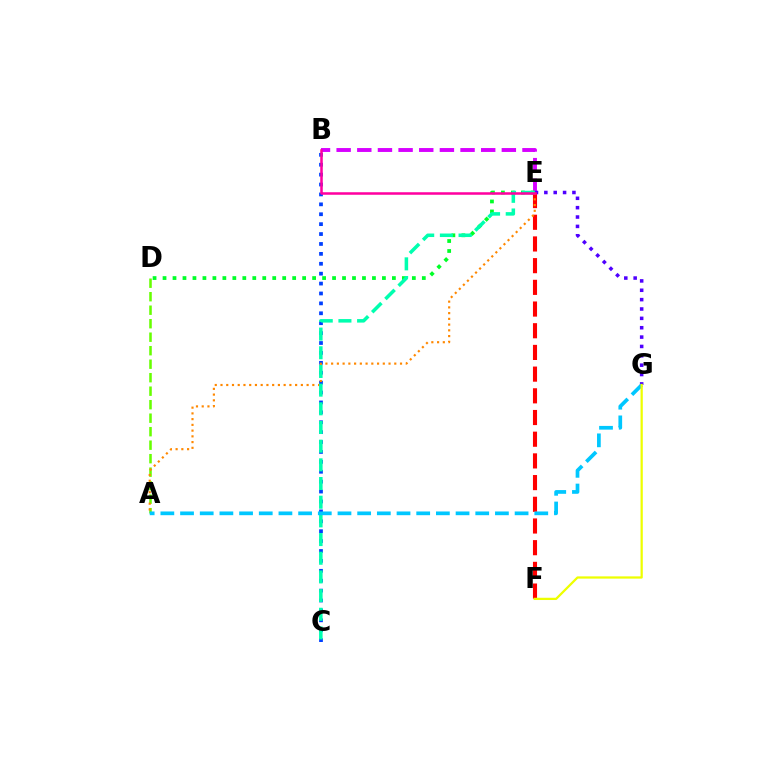{('B', 'C'): [{'color': '#003fff', 'line_style': 'dotted', 'thickness': 2.69}], ('B', 'E'): [{'color': '#d600ff', 'line_style': 'dashed', 'thickness': 2.81}, {'color': '#ff00a0', 'line_style': 'solid', 'thickness': 1.81}], ('E', 'G'): [{'color': '#4f00ff', 'line_style': 'dotted', 'thickness': 2.54}], ('D', 'E'): [{'color': '#00ff27', 'line_style': 'dotted', 'thickness': 2.71}], ('A', 'D'): [{'color': '#66ff00', 'line_style': 'dashed', 'thickness': 1.83}], ('E', 'F'): [{'color': '#ff0000', 'line_style': 'dashed', 'thickness': 2.95}], ('A', 'E'): [{'color': '#ff8800', 'line_style': 'dotted', 'thickness': 1.56}], ('C', 'E'): [{'color': '#00ffaf', 'line_style': 'dashed', 'thickness': 2.54}], ('A', 'G'): [{'color': '#00c7ff', 'line_style': 'dashed', 'thickness': 2.67}], ('F', 'G'): [{'color': '#eeff00', 'line_style': 'solid', 'thickness': 1.62}]}